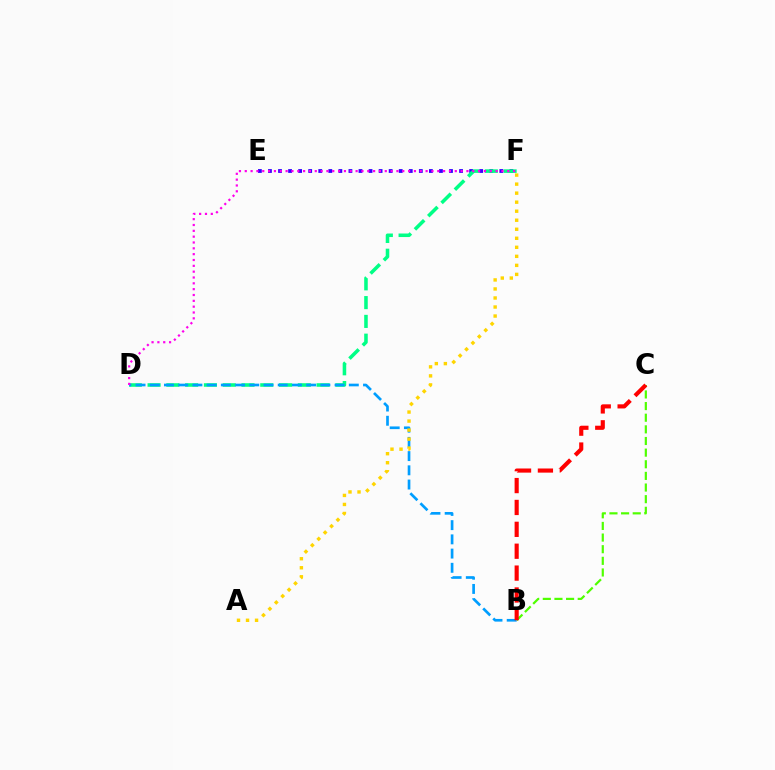{('E', 'F'): [{'color': '#3700ff', 'line_style': 'dotted', 'thickness': 2.73}], ('B', 'C'): [{'color': '#4fff00', 'line_style': 'dashed', 'thickness': 1.58}, {'color': '#ff0000', 'line_style': 'dashed', 'thickness': 2.97}], ('D', 'F'): [{'color': '#00ff86', 'line_style': 'dashed', 'thickness': 2.55}, {'color': '#ff00ed', 'line_style': 'dotted', 'thickness': 1.59}], ('B', 'D'): [{'color': '#009eff', 'line_style': 'dashed', 'thickness': 1.93}], ('A', 'F'): [{'color': '#ffd500', 'line_style': 'dotted', 'thickness': 2.45}]}